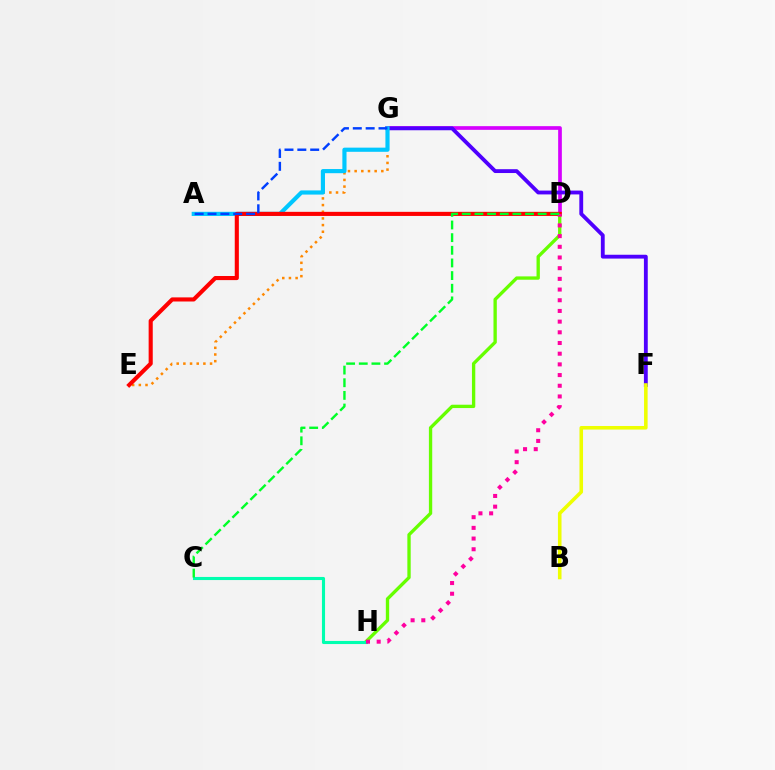{('D', 'G'): [{'color': '#d600ff', 'line_style': 'solid', 'thickness': 2.66}], ('E', 'G'): [{'color': '#ff8800', 'line_style': 'dotted', 'thickness': 1.81}], ('F', 'G'): [{'color': '#4f00ff', 'line_style': 'solid', 'thickness': 2.76}], ('D', 'H'): [{'color': '#66ff00', 'line_style': 'solid', 'thickness': 2.4}, {'color': '#ff00a0', 'line_style': 'dotted', 'thickness': 2.9}], ('A', 'G'): [{'color': '#00c7ff', 'line_style': 'solid', 'thickness': 2.99}, {'color': '#003fff', 'line_style': 'dashed', 'thickness': 1.75}], ('D', 'E'): [{'color': '#ff0000', 'line_style': 'solid', 'thickness': 2.96}], ('C', 'H'): [{'color': '#00ffaf', 'line_style': 'solid', 'thickness': 2.23}], ('B', 'F'): [{'color': '#eeff00', 'line_style': 'solid', 'thickness': 2.57}], ('C', 'D'): [{'color': '#00ff27', 'line_style': 'dashed', 'thickness': 1.72}]}